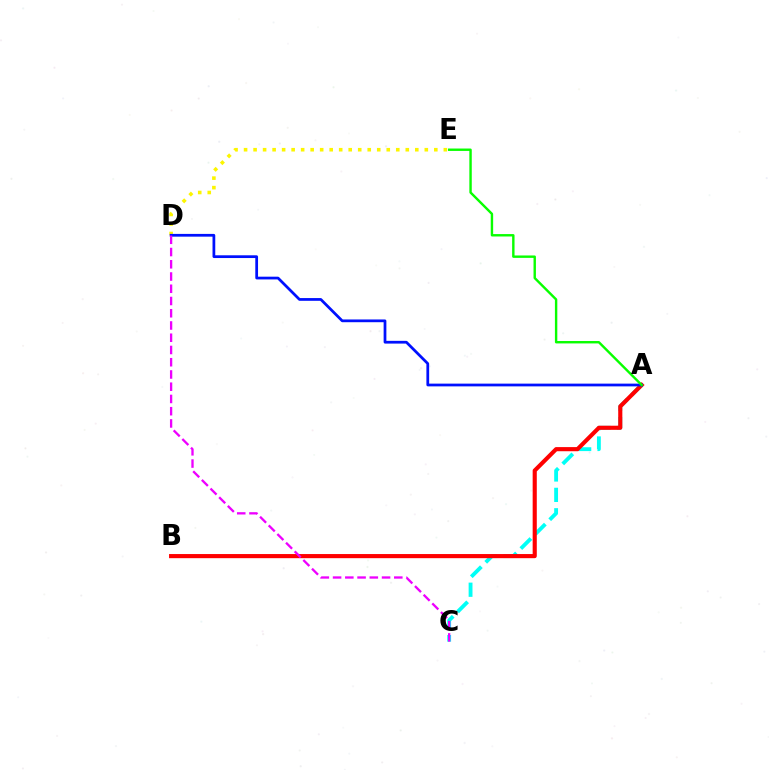{('D', 'E'): [{'color': '#fcf500', 'line_style': 'dotted', 'thickness': 2.58}], ('A', 'C'): [{'color': '#00fff6', 'line_style': 'dashed', 'thickness': 2.77}], ('A', 'B'): [{'color': '#ff0000', 'line_style': 'solid', 'thickness': 2.97}], ('A', 'D'): [{'color': '#0010ff', 'line_style': 'solid', 'thickness': 1.98}], ('C', 'D'): [{'color': '#ee00ff', 'line_style': 'dashed', 'thickness': 1.66}], ('A', 'E'): [{'color': '#08ff00', 'line_style': 'solid', 'thickness': 1.73}]}